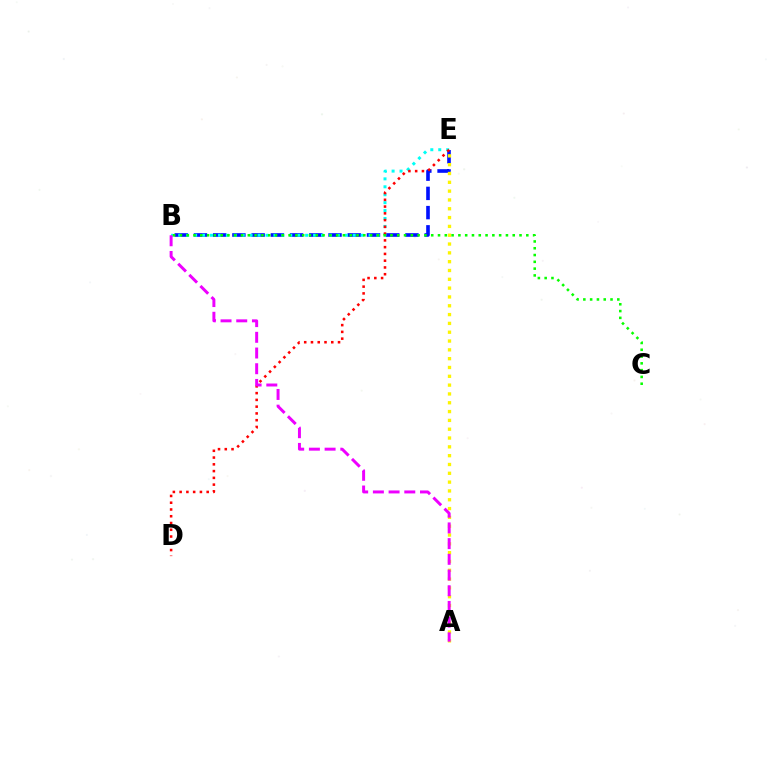{('B', 'E'): [{'color': '#0010ff', 'line_style': 'dashed', 'thickness': 2.61}, {'color': '#00fff6', 'line_style': 'dotted', 'thickness': 2.15}], ('A', 'E'): [{'color': '#fcf500', 'line_style': 'dotted', 'thickness': 2.4}], ('D', 'E'): [{'color': '#ff0000', 'line_style': 'dotted', 'thickness': 1.84}], ('B', 'C'): [{'color': '#08ff00', 'line_style': 'dotted', 'thickness': 1.85}], ('A', 'B'): [{'color': '#ee00ff', 'line_style': 'dashed', 'thickness': 2.13}]}